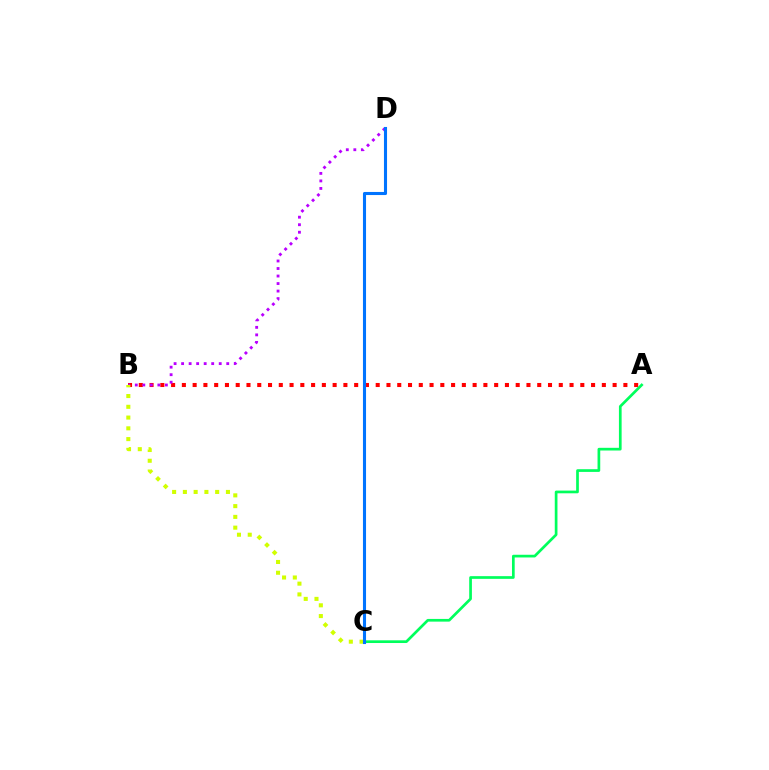{('A', 'B'): [{'color': '#ff0000', 'line_style': 'dotted', 'thickness': 2.93}], ('B', 'D'): [{'color': '#b900ff', 'line_style': 'dotted', 'thickness': 2.04}], ('A', 'C'): [{'color': '#00ff5c', 'line_style': 'solid', 'thickness': 1.95}], ('B', 'C'): [{'color': '#d1ff00', 'line_style': 'dotted', 'thickness': 2.92}], ('C', 'D'): [{'color': '#0074ff', 'line_style': 'solid', 'thickness': 2.22}]}